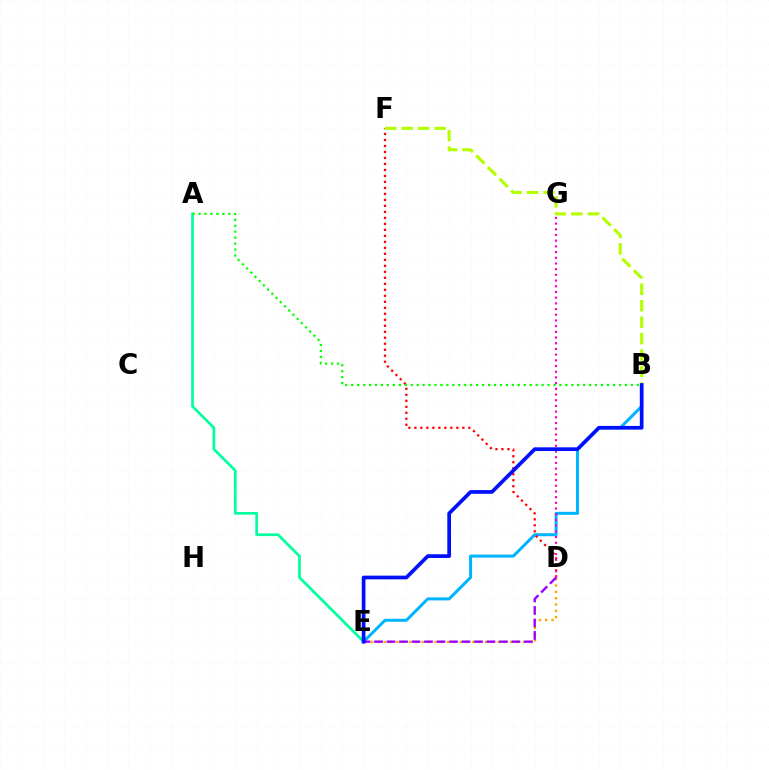{('B', 'E'): [{'color': '#00b5ff', 'line_style': 'solid', 'thickness': 2.16}, {'color': '#0010ff', 'line_style': 'solid', 'thickness': 2.66}], ('A', 'E'): [{'color': '#00ff9d', 'line_style': 'solid', 'thickness': 1.95}], ('D', 'E'): [{'color': '#ffa500', 'line_style': 'dotted', 'thickness': 1.72}, {'color': '#9b00ff', 'line_style': 'dashed', 'thickness': 1.7}], ('D', 'F'): [{'color': '#ff0000', 'line_style': 'dotted', 'thickness': 1.63}], ('A', 'B'): [{'color': '#08ff00', 'line_style': 'dotted', 'thickness': 1.62}], ('B', 'F'): [{'color': '#b3ff00', 'line_style': 'dashed', 'thickness': 2.23}], ('D', 'G'): [{'color': '#ff00bd', 'line_style': 'dotted', 'thickness': 1.55}]}